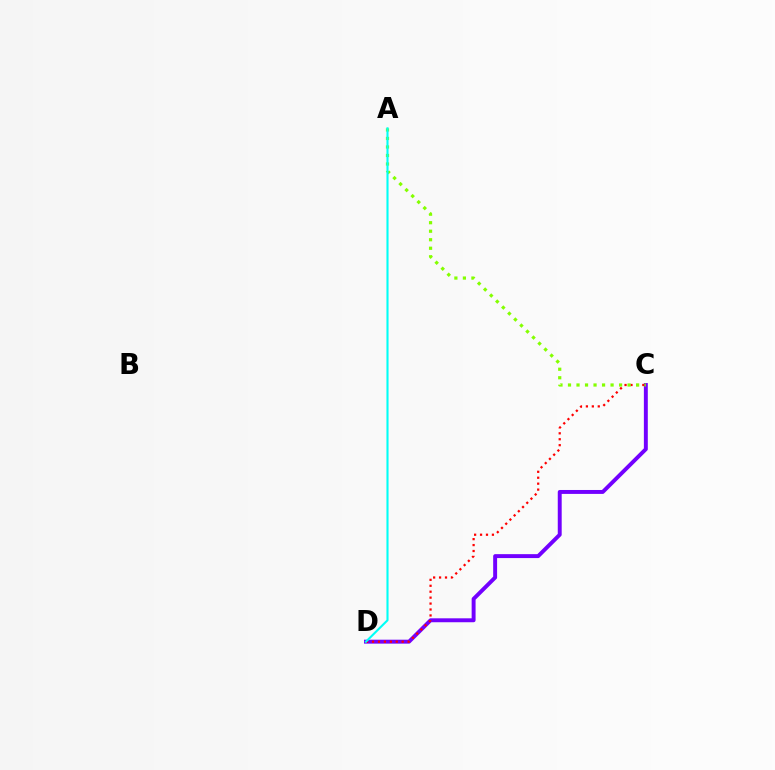{('C', 'D'): [{'color': '#7200ff', 'line_style': 'solid', 'thickness': 2.83}, {'color': '#ff0000', 'line_style': 'dotted', 'thickness': 1.61}], ('A', 'C'): [{'color': '#84ff00', 'line_style': 'dotted', 'thickness': 2.31}], ('A', 'D'): [{'color': '#00fff6', 'line_style': 'solid', 'thickness': 1.51}]}